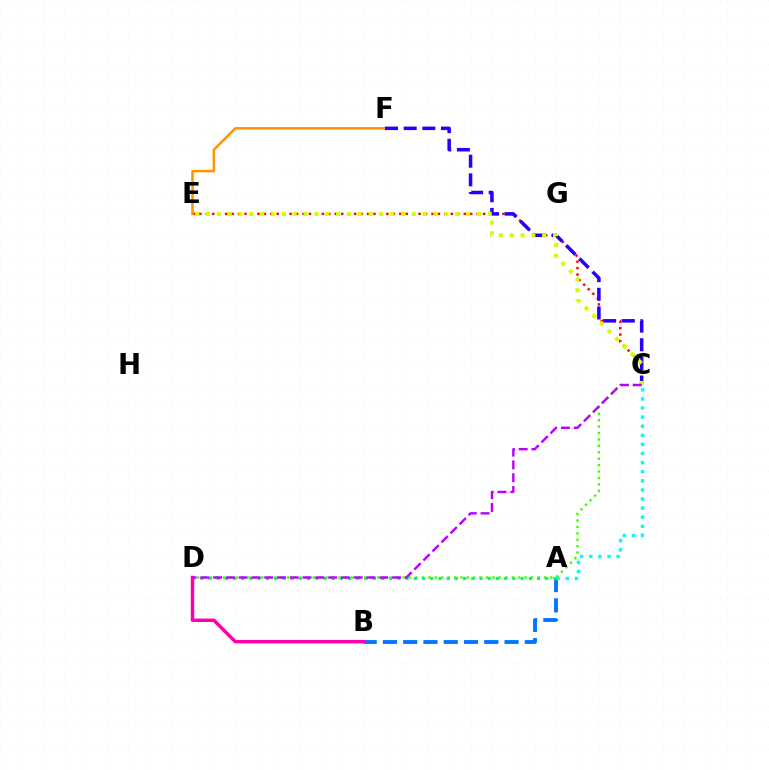{('C', 'E'): [{'color': '#ff0000', 'line_style': 'dotted', 'thickness': 1.75}, {'color': '#d1ff00', 'line_style': 'dotted', 'thickness': 2.94}], ('E', 'F'): [{'color': '#ff9400', 'line_style': 'solid', 'thickness': 1.81}], ('C', 'D'): [{'color': '#3dff00', 'line_style': 'dotted', 'thickness': 1.74}, {'color': '#b900ff', 'line_style': 'dashed', 'thickness': 1.74}], ('C', 'F'): [{'color': '#2500ff', 'line_style': 'dashed', 'thickness': 2.53}], ('A', 'B'): [{'color': '#0074ff', 'line_style': 'dashed', 'thickness': 2.75}], ('A', 'C'): [{'color': '#00fff6', 'line_style': 'dotted', 'thickness': 2.47}], ('A', 'D'): [{'color': '#00ff5c', 'line_style': 'dotted', 'thickness': 2.23}], ('B', 'D'): [{'color': '#ff00ac', 'line_style': 'solid', 'thickness': 2.48}]}